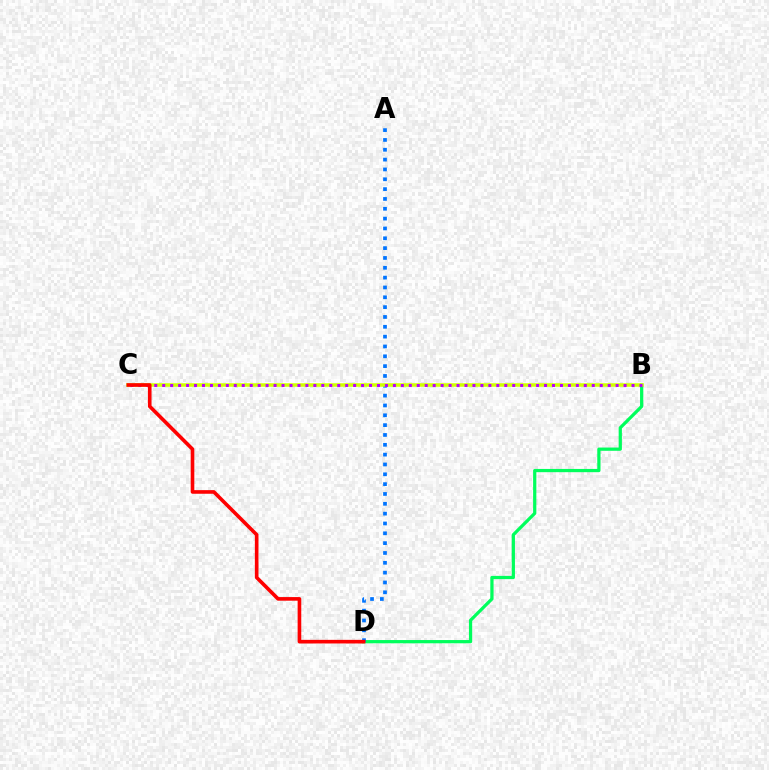{('B', 'D'): [{'color': '#00ff5c', 'line_style': 'solid', 'thickness': 2.33}], ('A', 'D'): [{'color': '#0074ff', 'line_style': 'dotted', 'thickness': 2.67}], ('B', 'C'): [{'color': '#d1ff00', 'line_style': 'solid', 'thickness': 2.52}, {'color': '#b900ff', 'line_style': 'dotted', 'thickness': 2.16}], ('C', 'D'): [{'color': '#ff0000', 'line_style': 'solid', 'thickness': 2.61}]}